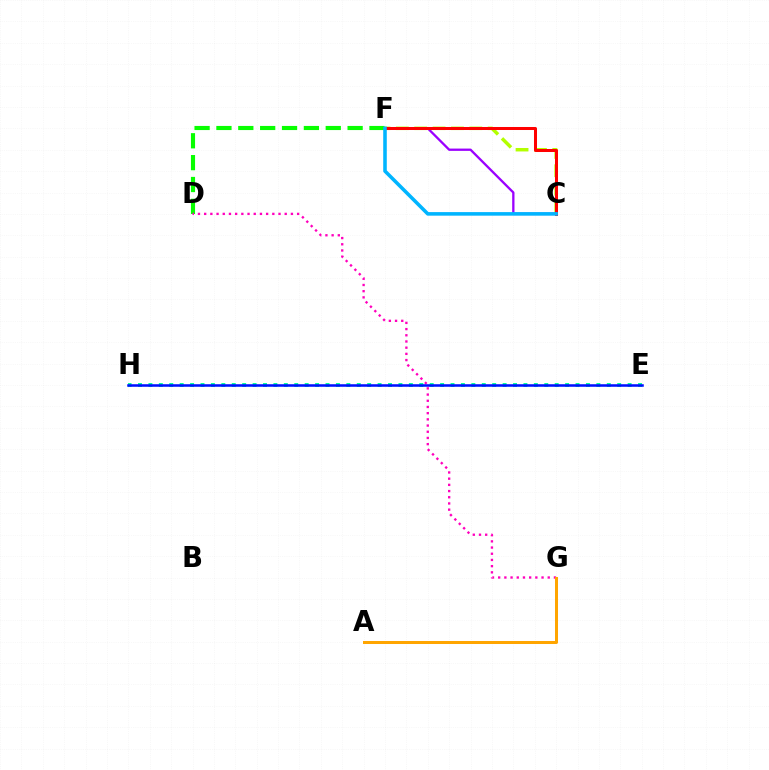{('D', 'F'): [{'color': '#08ff00', 'line_style': 'dashed', 'thickness': 2.97}], ('D', 'G'): [{'color': '#ff00bd', 'line_style': 'dotted', 'thickness': 1.68}], ('C', 'F'): [{'color': '#9b00ff', 'line_style': 'solid', 'thickness': 1.66}, {'color': '#b3ff00', 'line_style': 'dashed', 'thickness': 2.49}, {'color': '#ff0000', 'line_style': 'solid', 'thickness': 2.17}, {'color': '#00b5ff', 'line_style': 'solid', 'thickness': 2.57}], ('E', 'H'): [{'color': '#00ff9d', 'line_style': 'dotted', 'thickness': 2.83}, {'color': '#0010ff', 'line_style': 'solid', 'thickness': 1.83}], ('A', 'G'): [{'color': '#ffa500', 'line_style': 'solid', 'thickness': 2.17}]}